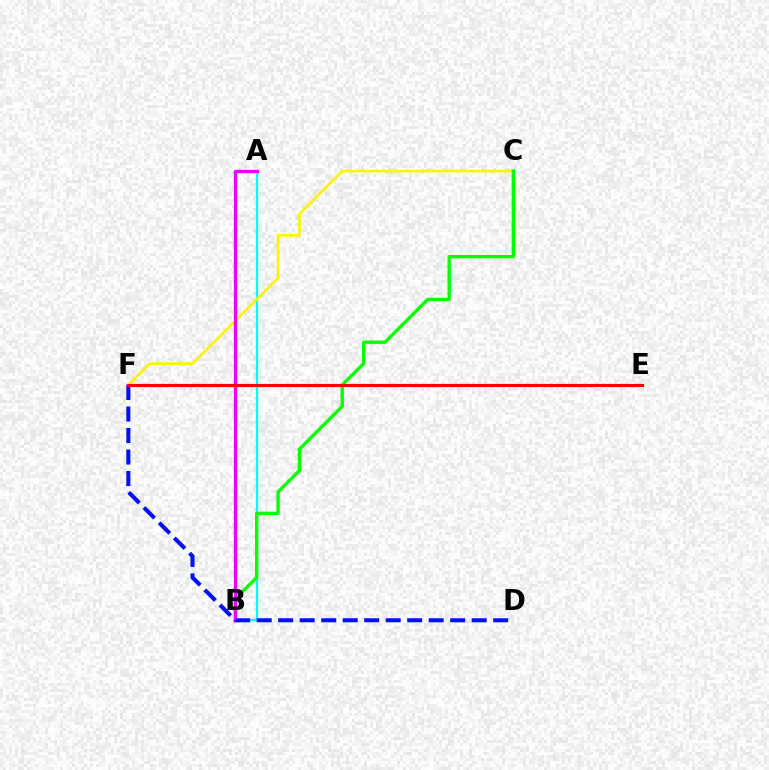{('A', 'B'): [{'color': '#00fff6', 'line_style': 'solid', 'thickness': 1.62}, {'color': '#ee00ff', 'line_style': 'solid', 'thickness': 2.37}], ('C', 'F'): [{'color': '#fcf500', 'line_style': 'solid', 'thickness': 1.94}], ('B', 'C'): [{'color': '#08ff00', 'line_style': 'solid', 'thickness': 2.42}], ('D', 'F'): [{'color': '#0010ff', 'line_style': 'dashed', 'thickness': 2.92}], ('E', 'F'): [{'color': '#ff0000', 'line_style': 'solid', 'thickness': 2.26}]}